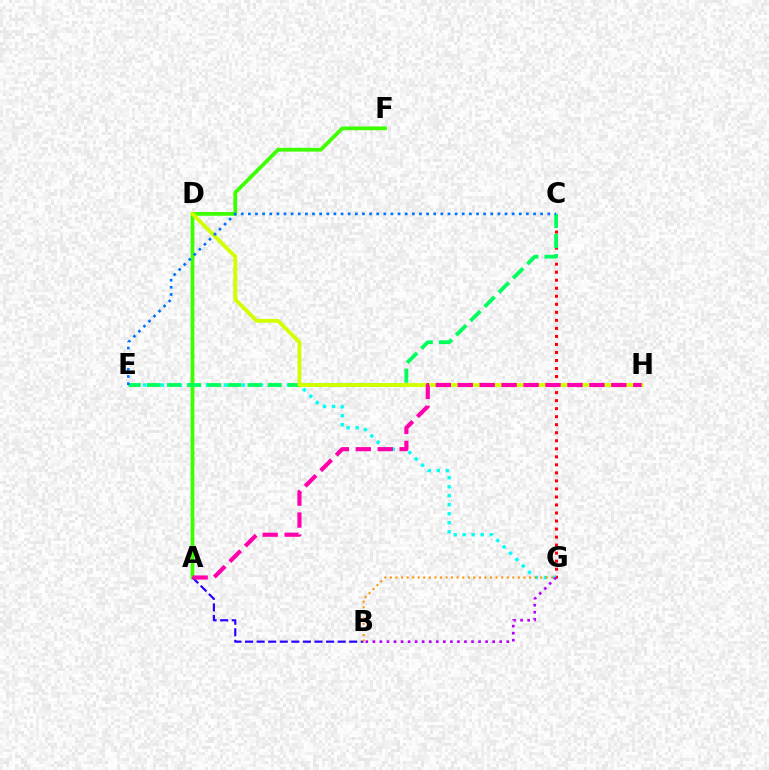{('C', 'G'): [{'color': '#ff0000', 'line_style': 'dotted', 'thickness': 2.18}], ('E', 'G'): [{'color': '#00fff6', 'line_style': 'dotted', 'thickness': 2.44}], ('A', 'F'): [{'color': '#3dff00', 'line_style': 'solid', 'thickness': 2.71}], ('C', 'E'): [{'color': '#00ff5c', 'line_style': 'dashed', 'thickness': 2.74}, {'color': '#0074ff', 'line_style': 'dotted', 'thickness': 1.94}], ('D', 'H'): [{'color': '#d1ff00', 'line_style': 'solid', 'thickness': 2.77}], ('A', 'B'): [{'color': '#2500ff', 'line_style': 'dashed', 'thickness': 1.57}], ('B', 'G'): [{'color': '#ff9400', 'line_style': 'dotted', 'thickness': 1.51}, {'color': '#b900ff', 'line_style': 'dotted', 'thickness': 1.91}], ('A', 'H'): [{'color': '#ff00ac', 'line_style': 'dashed', 'thickness': 2.98}]}